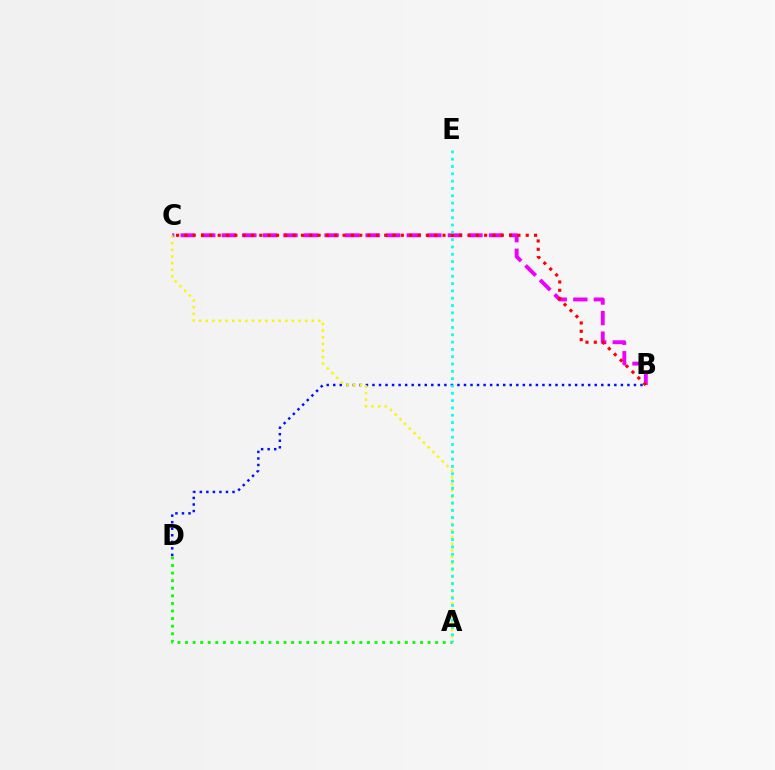{('B', 'D'): [{'color': '#0010ff', 'line_style': 'dotted', 'thickness': 1.78}], ('B', 'C'): [{'color': '#ee00ff', 'line_style': 'dashed', 'thickness': 2.79}, {'color': '#ff0000', 'line_style': 'dotted', 'thickness': 2.26}], ('A', 'C'): [{'color': '#fcf500', 'line_style': 'dotted', 'thickness': 1.8}], ('A', 'D'): [{'color': '#08ff00', 'line_style': 'dotted', 'thickness': 2.06}], ('A', 'E'): [{'color': '#00fff6', 'line_style': 'dotted', 'thickness': 1.99}]}